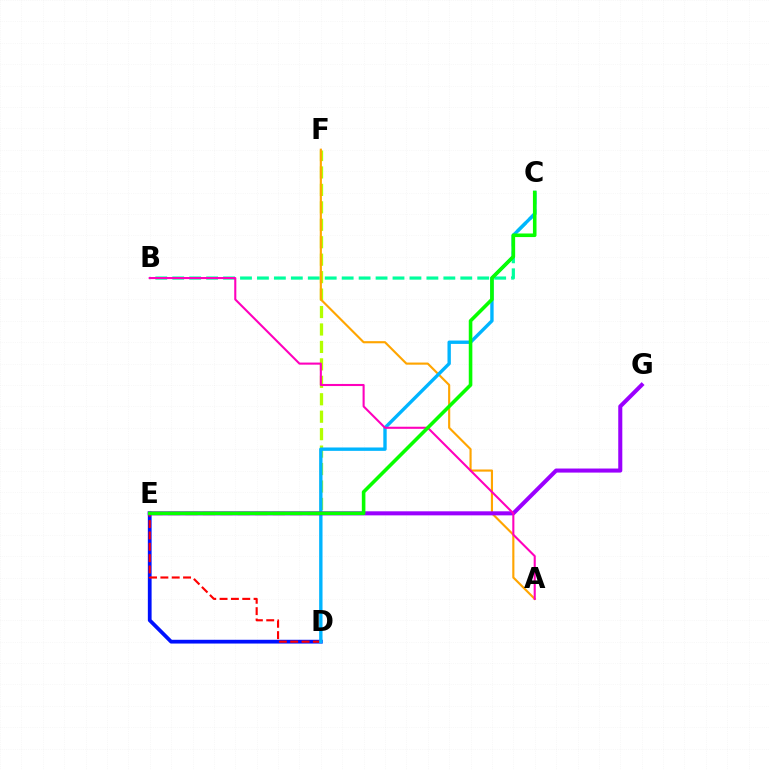{('D', 'E'): [{'color': '#0010ff', 'line_style': 'solid', 'thickness': 2.71}, {'color': '#ff0000', 'line_style': 'dashed', 'thickness': 1.54}], ('E', 'F'): [{'color': '#b3ff00', 'line_style': 'dashed', 'thickness': 2.37}], ('B', 'C'): [{'color': '#00ff9d', 'line_style': 'dashed', 'thickness': 2.3}], ('A', 'F'): [{'color': '#ffa500', 'line_style': 'solid', 'thickness': 1.54}], ('C', 'D'): [{'color': '#00b5ff', 'line_style': 'solid', 'thickness': 2.43}], ('E', 'G'): [{'color': '#9b00ff', 'line_style': 'solid', 'thickness': 2.92}], ('A', 'B'): [{'color': '#ff00bd', 'line_style': 'solid', 'thickness': 1.51}], ('C', 'E'): [{'color': '#08ff00', 'line_style': 'solid', 'thickness': 2.58}]}